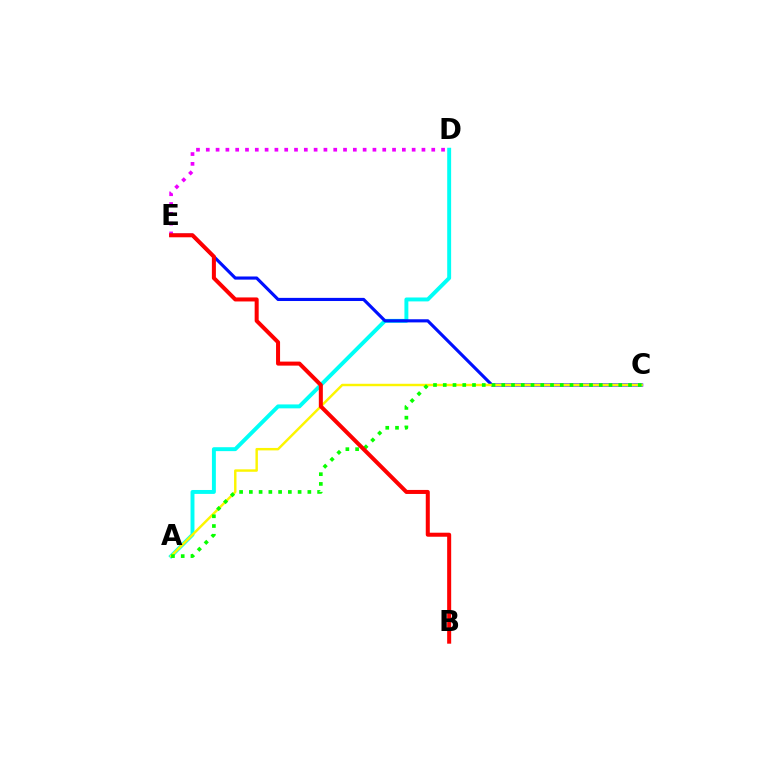{('A', 'D'): [{'color': '#00fff6', 'line_style': 'solid', 'thickness': 2.82}], ('C', 'E'): [{'color': '#0010ff', 'line_style': 'solid', 'thickness': 2.26}], ('D', 'E'): [{'color': '#ee00ff', 'line_style': 'dotted', 'thickness': 2.66}], ('A', 'C'): [{'color': '#fcf500', 'line_style': 'solid', 'thickness': 1.75}, {'color': '#08ff00', 'line_style': 'dotted', 'thickness': 2.65}], ('B', 'E'): [{'color': '#ff0000', 'line_style': 'solid', 'thickness': 2.9}]}